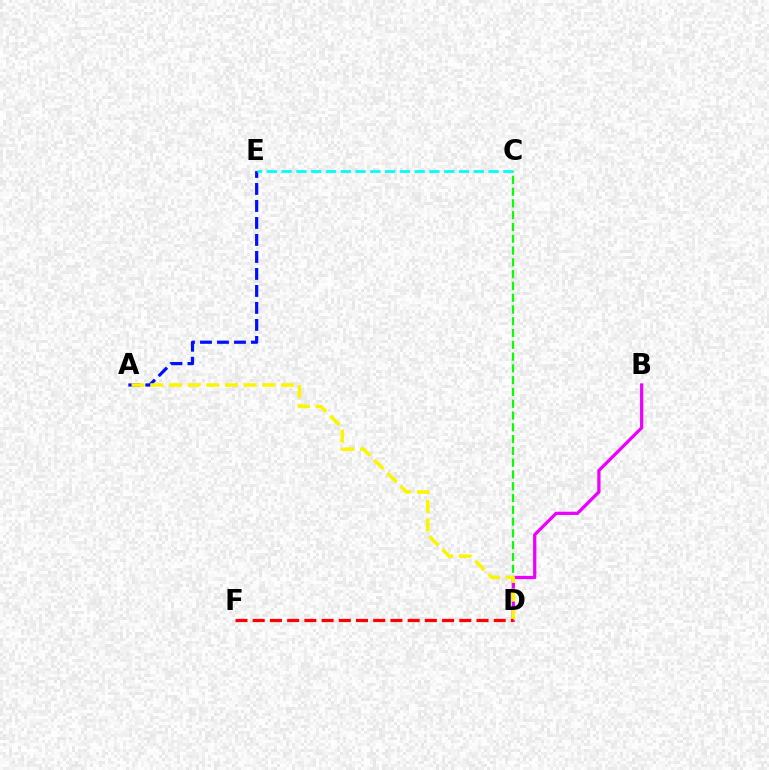{('C', 'D'): [{'color': '#08ff00', 'line_style': 'dashed', 'thickness': 1.6}], ('B', 'D'): [{'color': '#ee00ff', 'line_style': 'solid', 'thickness': 2.34}], ('A', 'E'): [{'color': '#0010ff', 'line_style': 'dashed', 'thickness': 2.31}], ('A', 'D'): [{'color': '#fcf500', 'line_style': 'dashed', 'thickness': 2.54}], ('D', 'F'): [{'color': '#ff0000', 'line_style': 'dashed', 'thickness': 2.34}], ('C', 'E'): [{'color': '#00fff6', 'line_style': 'dashed', 'thickness': 2.01}]}